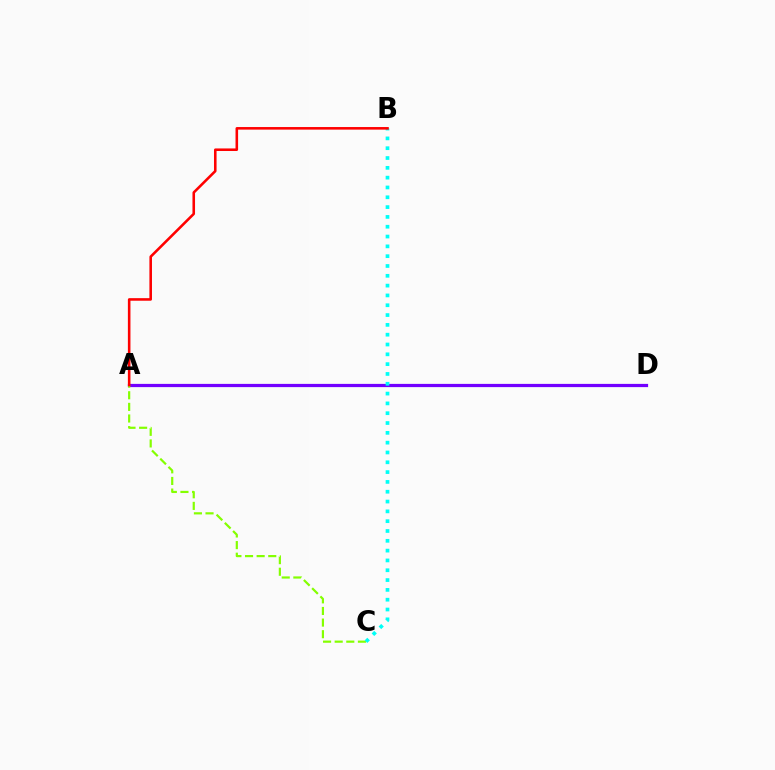{('A', 'D'): [{'color': '#7200ff', 'line_style': 'solid', 'thickness': 2.32}], ('A', 'C'): [{'color': '#84ff00', 'line_style': 'dashed', 'thickness': 1.58}], ('B', 'C'): [{'color': '#00fff6', 'line_style': 'dotted', 'thickness': 2.67}], ('A', 'B'): [{'color': '#ff0000', 'line_style': 'solid', 'thickness': 1.85}]}